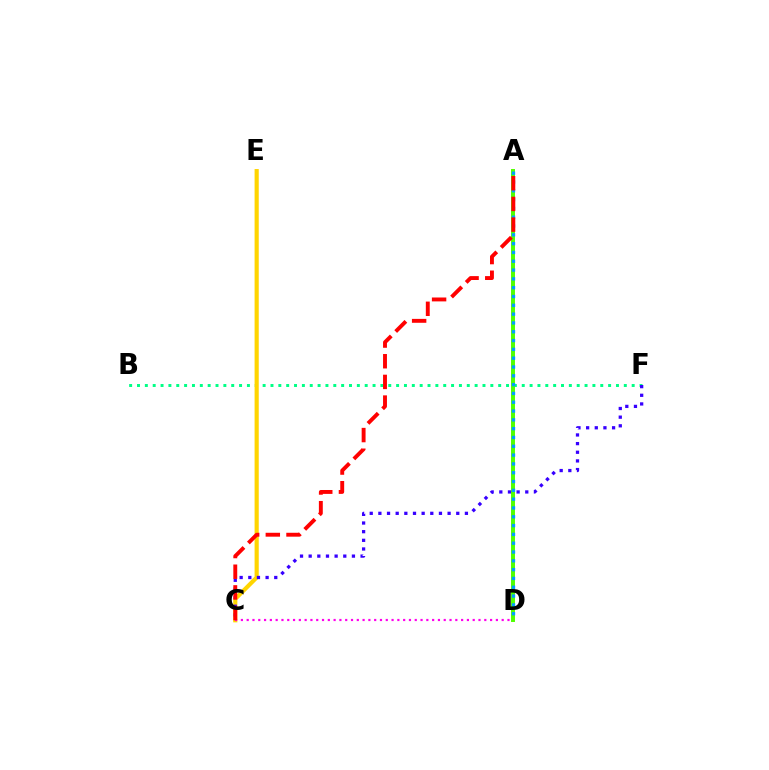{('B', 'F'): [{'color': '#00ff86', 'line_style': 'dotted', 'thickness': 2.13}], ('A', 'D'): [{'color': '#4fff00', 'line_style': 'solid', 'thickness': 2.85}, {'color': '#009eff', 'line_style': 'dotted', 'thickness': 2.39}], ('C', 'E'): [{'color': '#ffd500', 'line_style': 'solid', 'thickness': 2.99}], ('C', 'F'): [{'color': '#3700ff', 'line_style': 'dotted', 'thickness': 2.35}], ('C', 'D'): [{'color': '#ff00ed', 'line_style': 'dotted', 'thickness': 1.57}], ('A', 'C'): [{'color': '#ff0000', 'line_style': 'dashed', 'thickness': 2.81}]}